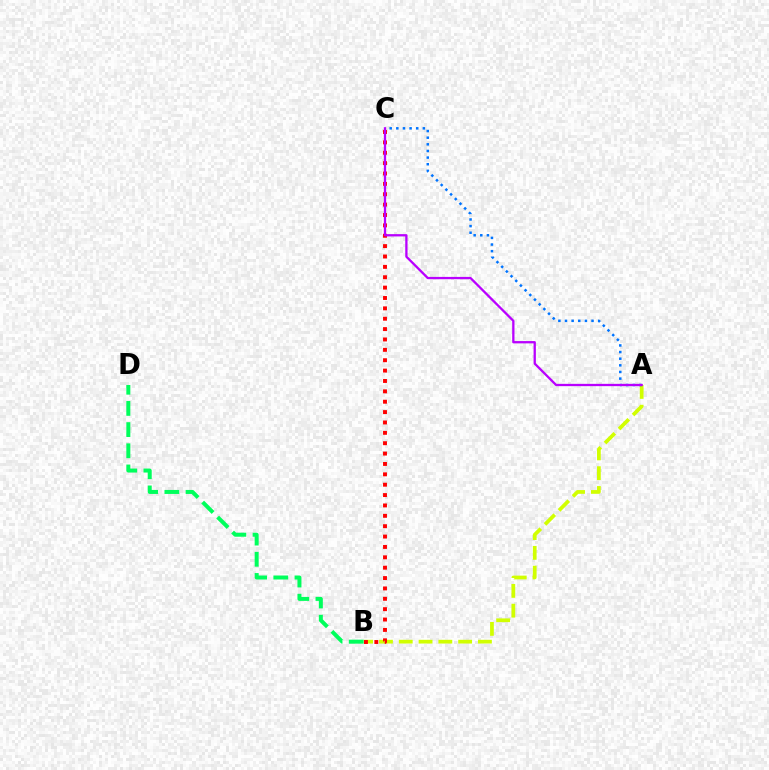{('A', 'B'): [{'color': '#d1ff00', 'line_style': 'dashed', 'thickness': 2.69}], ('B', 'C'): [{'color': '#ff0000', 'line_style': 'dotted', 'thickness': 2.82}], ('A', 'C'): [{'color': '#0074ff', 'line_style': 'dotted', 'thickness': 1.8}, {'color': '#b900ff', 'line_style': 'solid', 'thickness': 1.65}], ('B', 'D'): [{'color': '#00ff5c', 'line_style': 'dashed', 'thickness': 2.88}]}